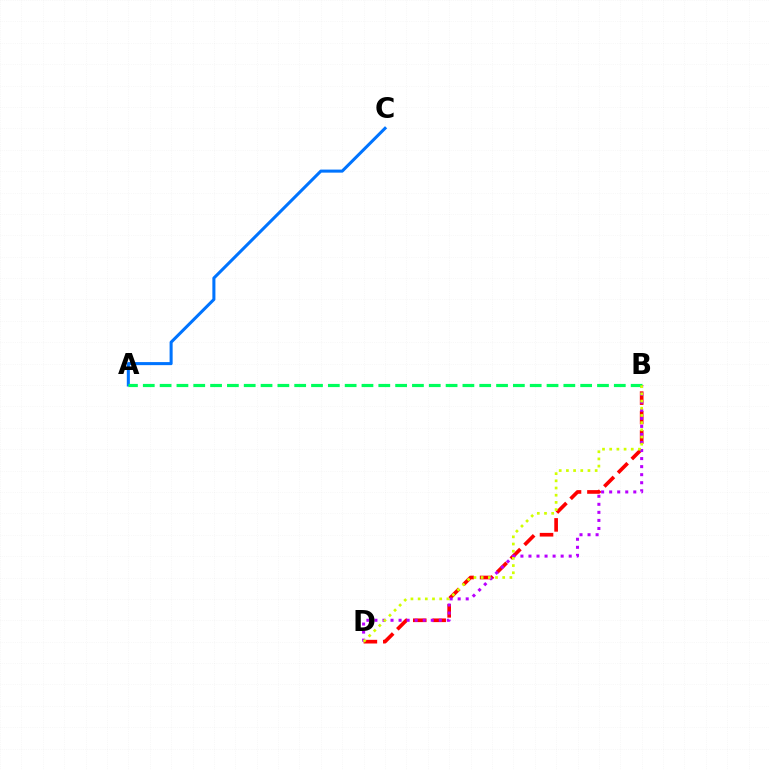{('A', 'C'): [{'color': '#0074ff', 'line_style': 'solid', 'thickness': 2.19}], ('B', 'D'): [{'color': '#ff0000', 'line_style': 'dashed', 'thickness': 2.64}, {'color': '#b900ff', 'line_style': 'dotted', 'thickness': 2.19}, {'color': '#d1ff00', 'line_style': 'dotted', 'thickness': 1.95}], ('A', 'B'): [{'color': '#00ff5c', 'line_style': 'dashed', 'thickness': 2.29}]}